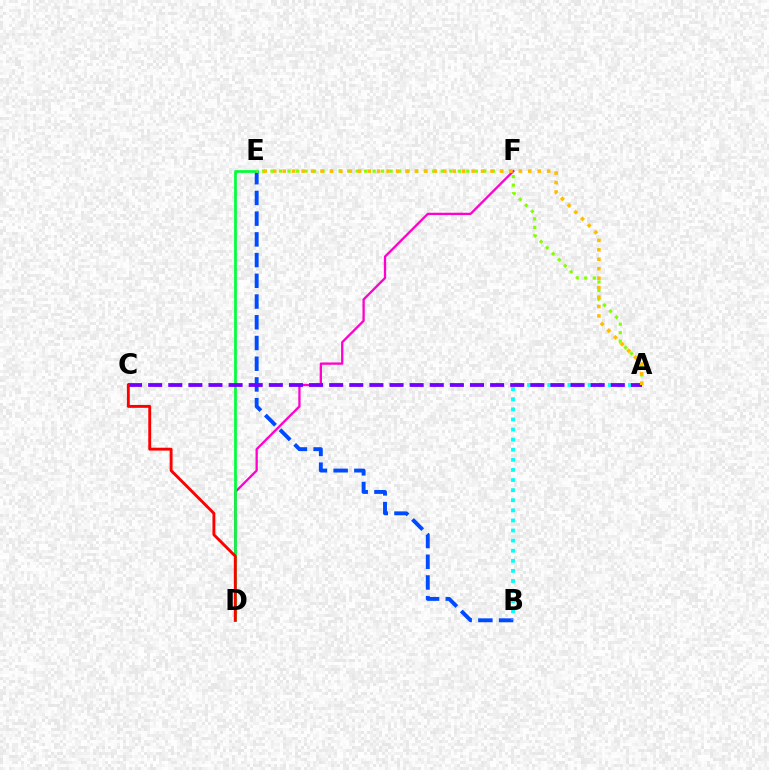{('A', 'E'): [{'color': '#84ff00', 'line_style': 'dotted', 'thickness': 2.31}, {'color': '#ffbd00', 'line_style': 'dotted', 'thickness': 2.57}], ('B', 'E'): [{'color': '#004bff', 'line_style': 'dashed', 'thickness': 2.82}], ('A', 'B'): [{'color': '#00fff6', 'line_style': 'dotted', 'thickness': 2.74}], ('D', 'F'): [{'color': '#ff00cf', 'line_style': 'solid', 'thickness': 1.66}], ('D', 'E'): [{'color': '#00ff39', 'line_style': 'solid', 'thickness': 1.98}], ('A', 'C'): [{'color': '#7200ff', 'line_style': 'dashed', 'thickness': 2.73}], ('C', 'D'): [{'color': '#ff0000', 'line_style': 'solid', 'thickness': 2.08}]}